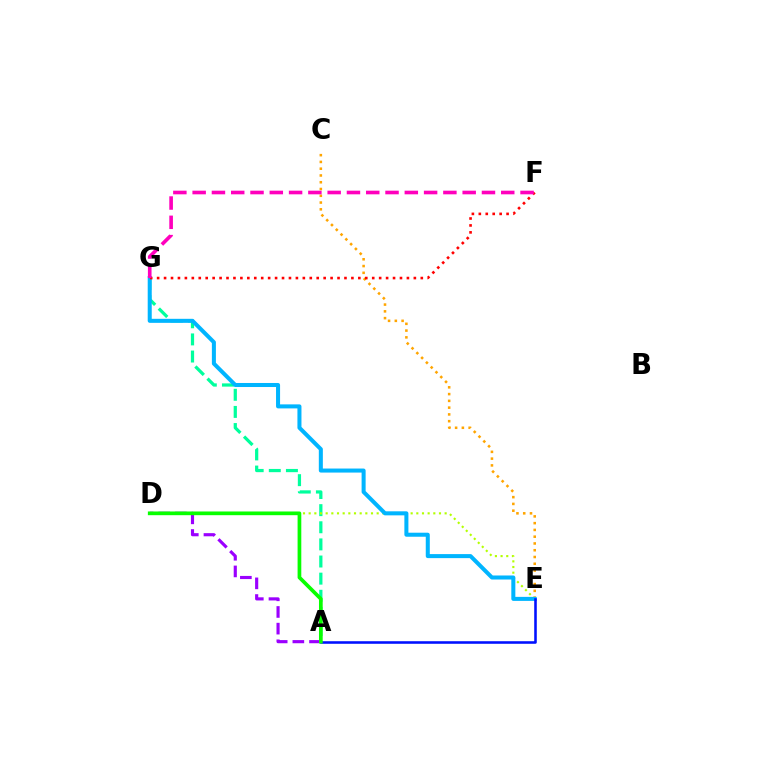{('A', 'G'): [{'color': '#00ff9d', 'line_style': 'dashed', 'thickness': 2.33}], ('C', 'E'): [{'color': '#ffa500', 'line_style': 'dotted', 'thickness': 1.84}], ('D', 'E'): [{'color': '#b3ff00', 'line_style': 'dotted', 'thickness': 1.54}], ('A', 'D'): [{'color': '#9b00ff', 'line_style': 'dashed', 'thickness': 2.26}, {'color': '#08ff00', 'line_style': 'solid', 'thickness': 2.67}], ('E', 'G'): [{'color': '#00b5ff', 'line_style': 'solid', 'thickness': 2.9}], ('F', 'G'): [{'color': '#ff0000', 'line_style': 'dotted', 'thickness': 1.89}, {'color': '#ff00bd', 'line_style': 'dashed', 'thickness': 2.62}], ('A', 'E'): [{'color': '#0010ff', 'line_style': 'solid', 'thickness': 1.85}]}